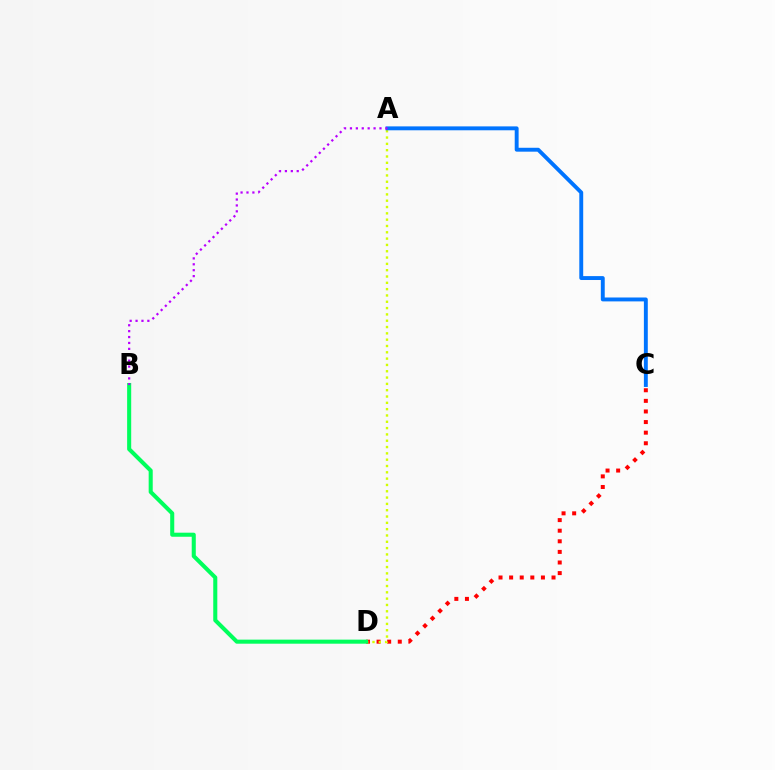{('C', 'D'): [{'color': '#ff0000', 'line_style': 'dotted', 'thickness': 2.88}], ('A', 'D'): [{'color': '#d1ff00', 'line_style': 'dotted', 'thickness': 1.72}], ('A', 'C'): [{'color': '#0074ff', 'line_style': 'solid', 'thickness': 2.81}], ('B', 'D'): [{'color': '#00ff5c', 'line_style': 'solid', 'thickness': 2.92}], ('A', 'B'): [{'color': '#b900ff', 'line_style': 'dotted', 'thickness': 1.6}]}